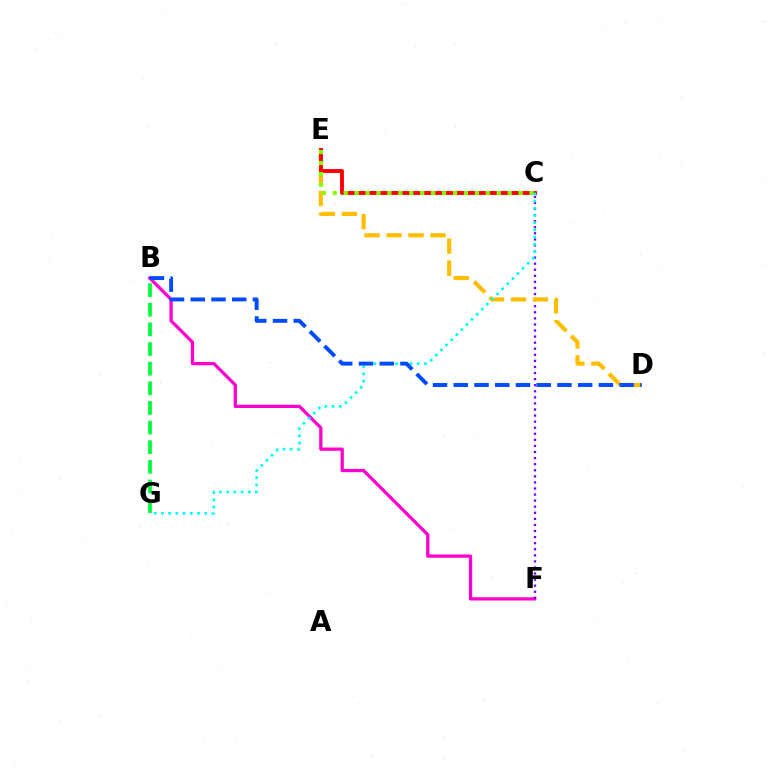{('B', 'F'): [{'color': '#ff00cf', 'line_style': 'solid', 'thickness': 2.35}], ('C', 'F'): [{'color': '#7200ff', 'line_style': 'dotted', 'thickness': 1.65}], ('B', 'G'): [{'color': '#00ff39', 'line_style': 'dashed', 'thickness': 2.67}], ('D', 'E'): [{'color': '#ffbd00', 'line_style': 'dashed', 'thickness': 2.99}], ('C', 'E'): [{'color': '#ff0000', 'line_style': 'solid', 'thickness': 2.8}, {'color': '#84ff00', 'line_style': 'dotted', 'thickness': 2.97}], ('C', 'G'): [{'color': '#00fff6', 'line_style': 'dotted', 'thickness': 1.96}], ('B', 'D'): [{'color': '#004bff', 'line_style': 'dashed', 'thickness': 2.82}]}